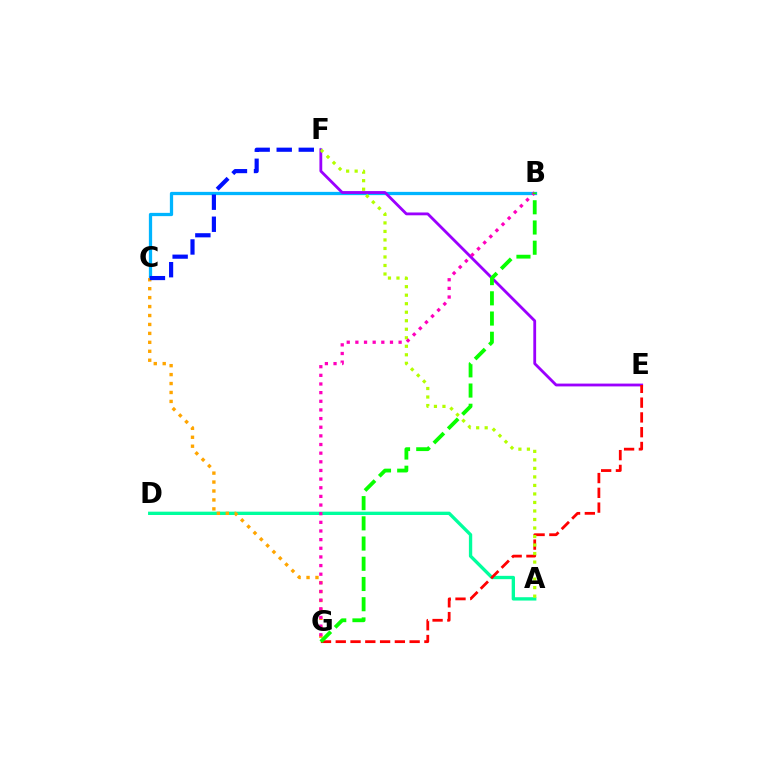{('B', 'C'): [{'color': '#00b5ff', 'line_style': 'solid', 'thickness': 2.35}], ('A', 'D'): [{'color': '#00ff9d', 'line_style': 'solid', 'thickness': 2.4}], ('E', 'F'): [{'color': '#9b00ff', 'line_style': 'solid', 'thickness': 2.03}], ('C', 'G'): [{'color': '#ffa500', 'line_style': 'dotted', 'thickness': 2.43}], ('E', 'G'): [{'color': '#ff0000', 'line_style': 'dashed', 'thickness': 2.01}], ('A', 'F'): [{'color': '#b3ff00', 'line_style': 'dotted', 'thickness': 2.31}], ('C', 'F'): [{'color': '#0010ff', 'line_style': 'dashed', 'thickness': 3.0}], ('B', 'G'): [{'color': '#ff00bd', 'line_style': 'dotted', 'thickness': 2.35}, {'color': '#08ff00', 'line_style': 'dashed', 'thickness': 2.75}]}